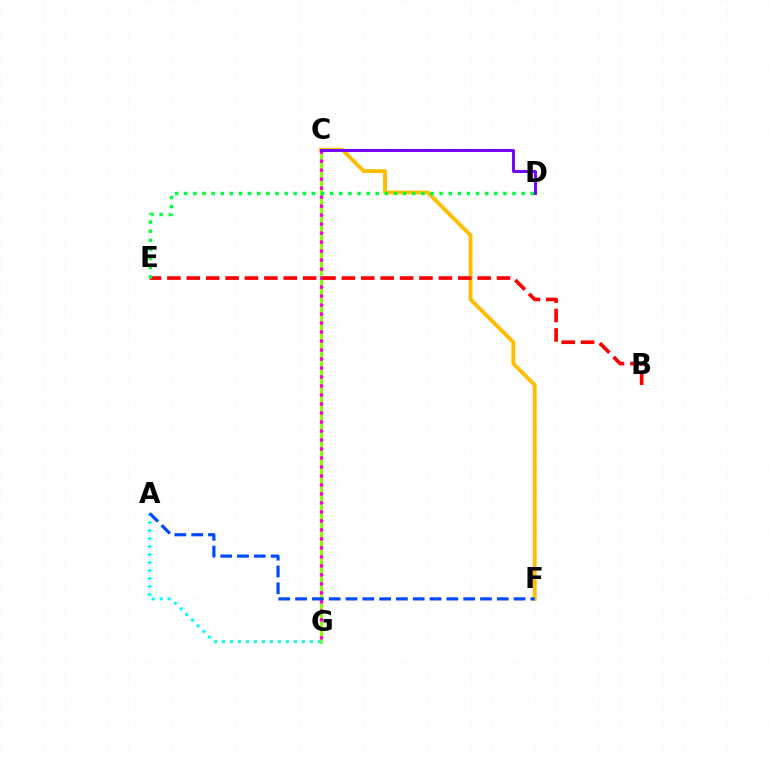{('C', 'G'): [{'color': '#84ff00', 'line_style': 'solid', 'thickness': 2.07}, {'color': '#ff00cf', 'line_style': 'dotted', 'thickness': 2.44}], ('A', 'G'): [{'color': '#00fff6', 'line_style': 'dotted', 'thickness': 2.17}], ('C', 'F'): [{'color': '#ffbd00', 'line_style': 'solid', 'thickness': 2.77}], ('A', 'F'): [{'color': '#004bff', 'line_style': 'dashed', 'thickness': 2.28}], ('C', 'D'): [{'color': '#7200ff', 'line_style': 'solid', 'thickness': 2.09}], ('B', 'E'): [{'color': '#ff0000', 'line_style': 'dashed', 'thickness': 2.63}], ('D', 'E'): [{'color': '#00ff39', 'line_style': 'dotted', 'thickness': 2.48}]}